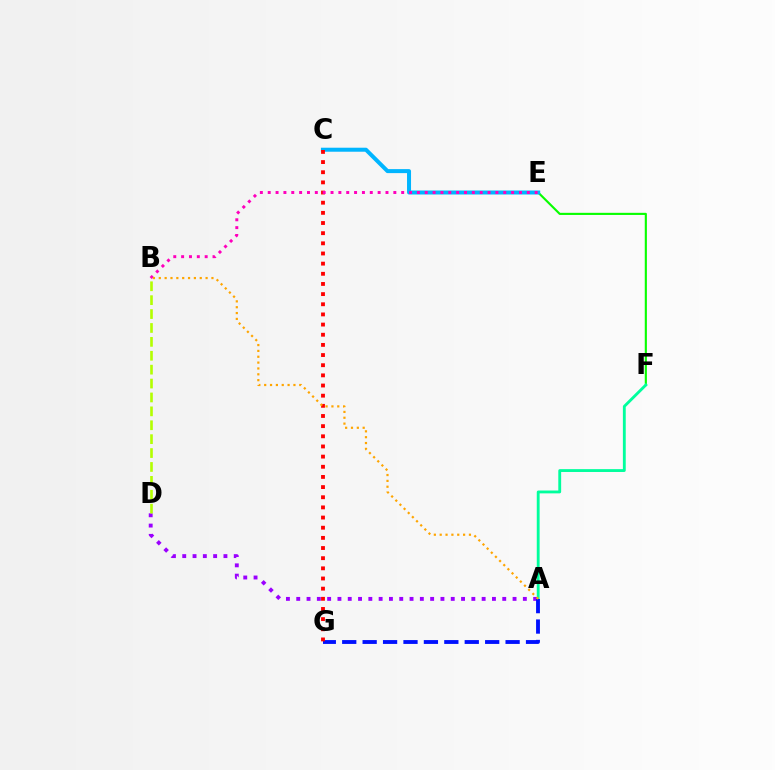{('E', 'F'): [{'color': '#08ff00', 'line_style': 'solid', 'thickness': 1.53}], ('C', 'E'): [{'color': '#00b5ff', 'line_style': 'solid', 'thickness': 2.88}], ('A', 'F'): [{'color': '#00ff9d', 'line_style': 'solid', 'thickness': 2.05}], ('A', 'D'): [{'color': '#9b00ff', 'line_style': 'dotted', 'thickness': 2.8}], ('A', 'G'): [{'color': '#0010ff', 'line_style': 'dashed', 'thickness': 2.77}], ('C', 'G'): [{'color': '#ff0000', 'line_style': 'dotted', 'thickness': 2.76}], ('B', 'E'): [{'color': '#ff00bd', 'line_style': 'dotted', 'thickness': 2.13}], ('A', 'B'): [{'color': '#ffa500', 'line_style': 'dotted', 'thickness': 1.59}], ('B', 'D'): [{'color': '#b3ff00', 'line_style': 'dashed', 'thickness': 1.89}]}